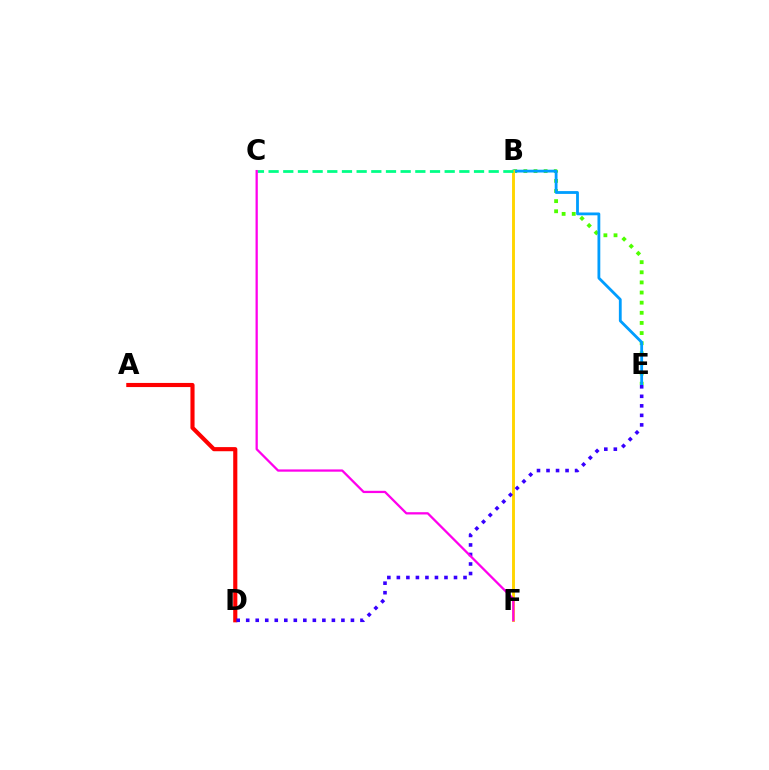{('B', 'E'): [{'color': '#4fff00', 'line_style': 'dotted', 'thickness': 2.75}, {'color': '#009eff', 'line_style': 'solid', 'thickness': 2.02}], ('A', 'D'): [{'color': '#ff0000', 'line_style': 'solid', 'thickness': 2.97}], ('B', 'F'): [{'color': '#ffd500', 'line_style': 'solid', 'thickness': 2.1}], ('D', 'E'): [{'color': '#3700ff', 'line_style': 'dotted', 'thickness': 2.59}], ('B', 'C'): [{'color': '#00ff86', 'line_style': 'dashed', 'thickness': 1.99}], ('C', 'F'): [{'color': '#ff00ed', 'line_style': 'solid', 'thickness': 1.64}]}